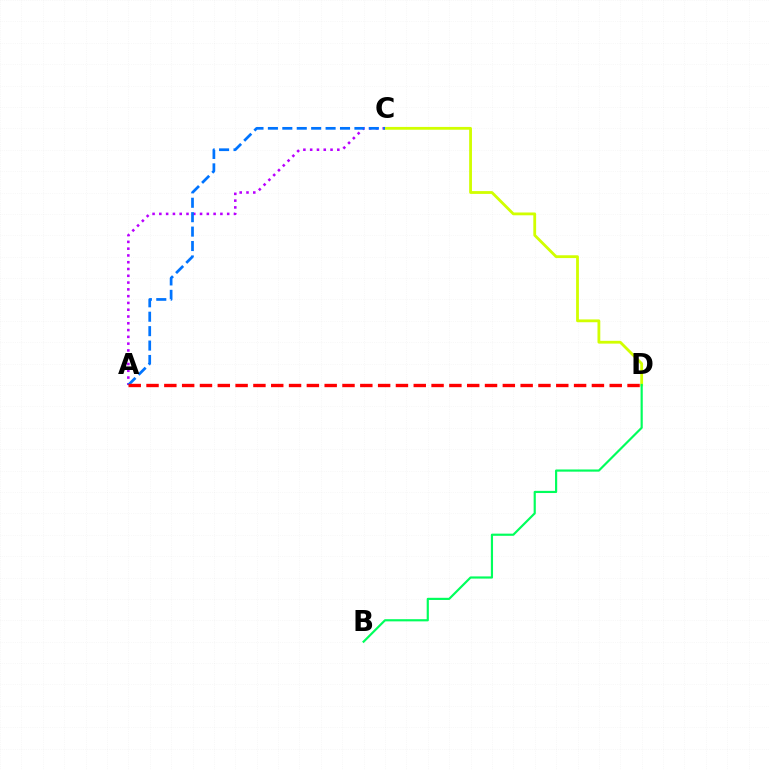{('A', 'C'): [{'color': '#b900ff', 'line_style': 'dotted', 'thickness': 1.84}, {'color': '#0074ff', 'line_style': 'dashed', 'thickness': 1.96}], ('C', 'D'): [{'color': '#d1ff00', 'line_style': 'solid', 'thickness': 2.02}], ('A', 'D'): [{'color': '#ff0000', 'line_style': 'dashed', 'thickness': 2.42}], ('B', 'D'): [{'color': '#00ff5c', 'line_style': 'solid', 'thickness': 1.56}]}